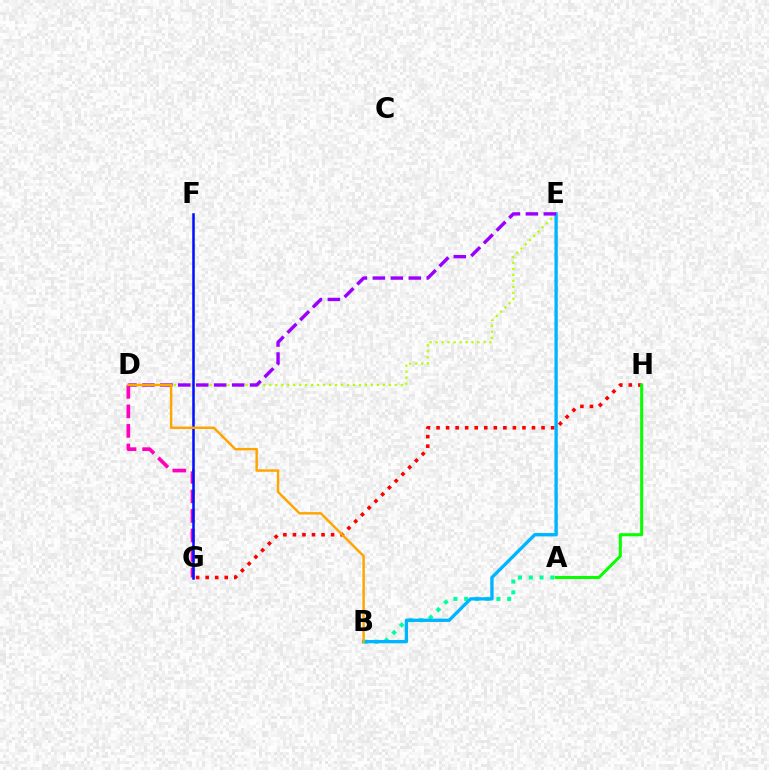{('A', 'B'): [{'color': '#00ff9d', 'line_style': 'dotted', 'thickness': 2.92}], ('D', 'E'): [{'color': '#b3ff00', 'line_style': 'dotted', 'thickness': 1.62}, {'color': '#9b00ff', 'line_style': 'dashed', 'thickness': 2.44}], ('G', 'H'): [{'color': '#ff0000', 'line_style': 'dotted', 'thickness': 2.59}], ('B', 'E'): [{'color': '#00b5ff', 'line_style': 'solid', 'thickness': 2.41}], ('D', 'G'): [{'color': '#ff00bd', 'line_style': 'dashed', 'thickness': 2.65}], ('F', 'G'): [{'color': '#0010ff', 'line_style': 'solid', 'thickness': 1.83}], ('A', 'H'): [{'color': '#08ff00', 'line_style': 'solid', 'thickness': 2.18}], ('B', 'D'): [{'color': '#ffa500', 'line_style': 'solid', 'thickness': 1.77}]}